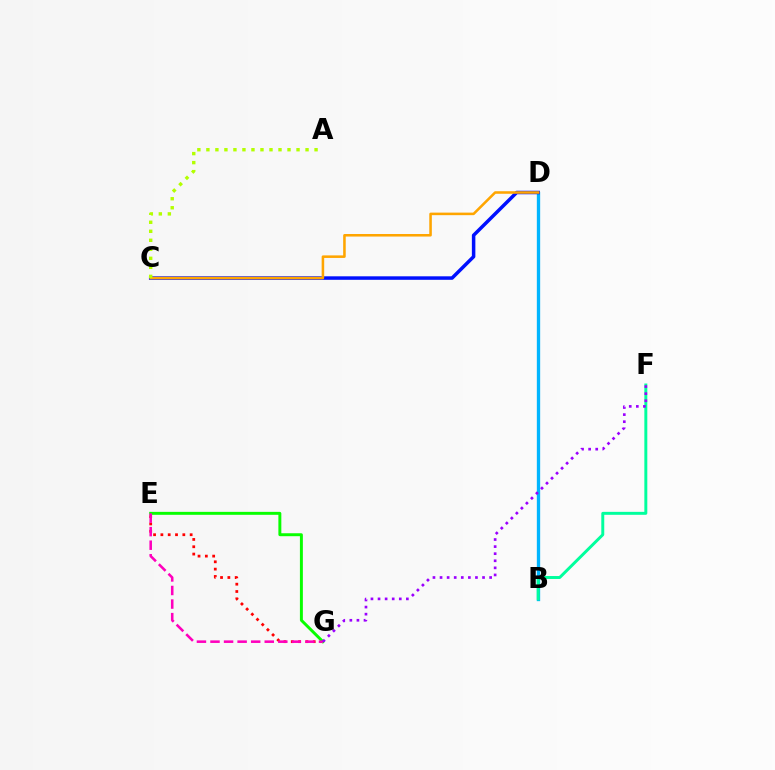{('B', 'D'): [{'color': '#00b5ff', 'line_style': 'solid', 'thickness': 2.39}], ('C', 'D'): [{'color': '#0010ff', 'line_style': 'solid', 'thickness': 2.52}, {'color': '#ffa500', 'line_style': 'solid', 'thickness': 1.84}], ('B', 'F'): [{'color': '#00ff9d', 'line_style': 'solid', 'thickness': 2.13}], ('E', 'G'): [{'color': '#ff0000', 'line_style': 'dotted', 'thickness': 1.99}, {'color': '#08ff00', 'line_style': 'solid', 'thickness': 2.12}, {'color': '#ff00bd', 'line_style': 'dashed', 'thickness': 1.84}], ('A', 'C'): [{'color': '#b3ff00', 'line_style': 'dotted', 'thickness': 2.45}], ('F', 'G'): [{'color': '#9b00ff', 'line_style': 'dotted', 'thickness': 1.92}]}